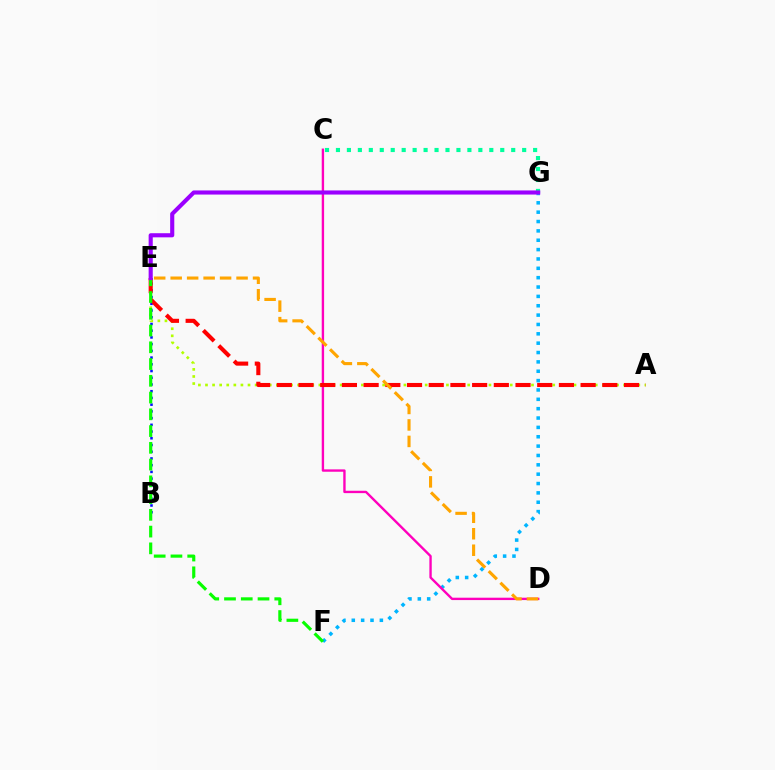{('B', 'E'): [{'color': '#0010ff', 'line_style': 'dotted', 'thickness': 1.83}], ('A', 'E'): [{'color': '#b3ff00', 'line_style': 'dotted', 'thickness': 1.93}, {'color': '#ff0000', 'line_style': 'dashed', 'thickness': 2.95}], ('C', 'G'): [{'color': '#00ff9d', 'line_style': 'dotted', 'thickness': 2.98}], ('F', 'G'): [{'color': '#00b5ff', 'line_style': 'dotted', 'thickness': 2.54}], ('C', 'D'): [{'color': '#ff00bd', 'line_style': 'solid', 'thickness': 1.71}], ('E', 'F'): [{'color': '#08ff00', 'line_style': 'dashed', 'thickness': 2.28}], ('D', 'E'): [{'color': '#ffa500', 'line_style': 'dashed', 'thickness': 2.24}], ('E', 'G'): [{'color': '#9b00ff', 'line_style': 'solid', 'thickness': 2.96}]}